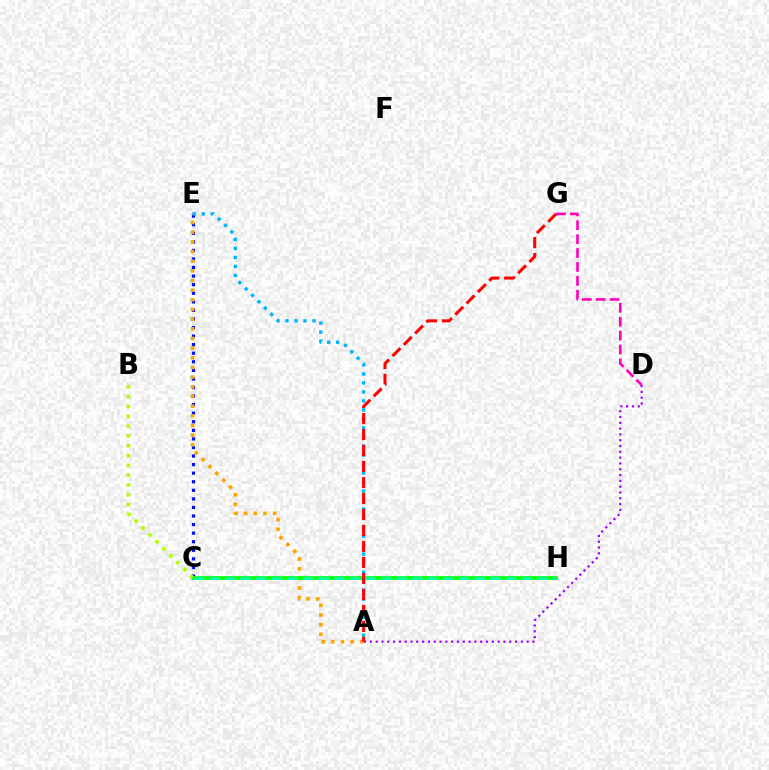{('C', 'E'): [{'color': '#0010ff', 'line_style': 'dotted', 'thickness': 2.33}], ('A', 'E'): [{'color': '#ffa500', 'line_style': 'dotted', 'thickness': 2.63}, {'color': '#00b5ff', 'line_style': 'dotted', 'thickness': 2.45}], ('C', 'H'): [{'color': '#08ff00', 'line_style': 'solid', 'thickness': 2.65}, {'color': '#00ff9d', 'line_style': 'dashed', 'thickness': 2.12}], ('B', 'C'): [{'color': '#b3ff00', 'line_style': 'dotted', 'thickness': 2.67}], ('A', 'D'): [{'color': '#9b00ff', 'line_style': 'dotted', 'thickness': 1.58}], ('A', 'G'): [{'color': '#ff0000', 'line_style': 'dashed', 'thickness': 2.17}], ('D', 'G'): [{'color': '#ff00bd', 'line_style': 'dashed', 'thickness': 1.89}]}